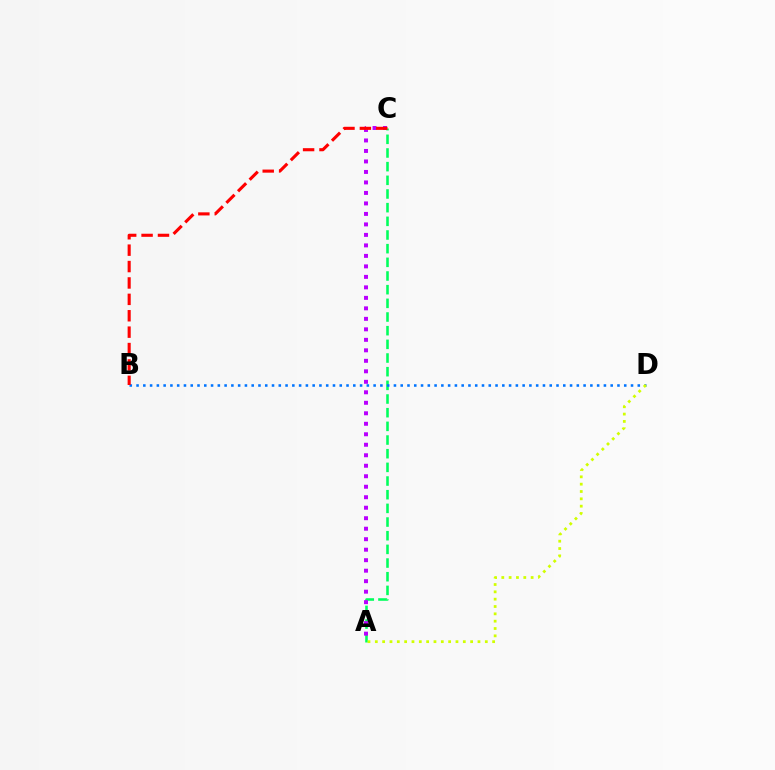{('A', 'C'): [{'color': '#00ff5c', 'line_style': 'dashed', 'thickness': 1.86}, {'color': '#b900ff', 'line_style': 'dotted', 'thickness': 2.85}], ('B', 'D'): [{'color': '#0074ff', 'line_style': 'dotted', 'thickness': 1.84}], ('B', 'C'): [{'color': '#ff0000', 'line_style': 'dashed', 'thickness': 2.23}], ('A', 'D'): [{'color': '#d1ff00', 'line_style': 'dotted', 'thickness': 1.99}]}